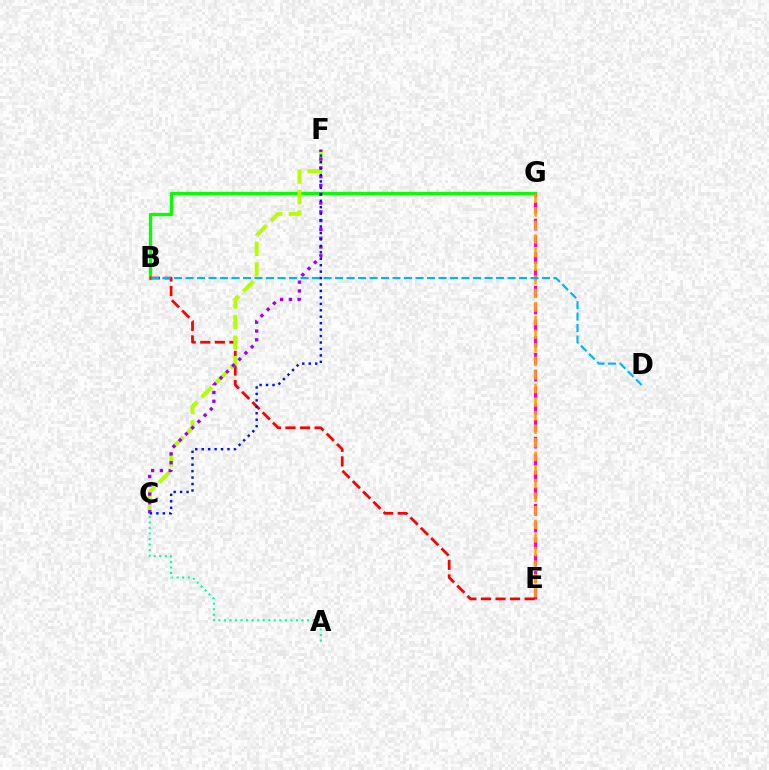{('B', 'G'): [{'color': '#08ff00', 'line_style': 'solid', 'thickness': 2.4}], ('E', 'G'): [{'color': '#ff00bd', 'line_style': 'dashed', 'thickness': 2.28}, {'color': '#ffa500', 'line_style': 'dashed', 'thickness': 1.85}], ('A', 'C'): [{'color': '#00ff9d', 'line_style': 'dotted', 'thickness': 1.5}], ('B', 'E'): [{'color': '#ff0000', 'line_style': 'dashed', 'thickness': 1.98}], ('C', 'F'): [{'color': '#b3ff00', 'line_style': 'dashed', 'thickness': 2.79}, {'color': '#9b00ff', 'line_style': 'dotted', 'thickness': 2.39}, {'color': '#0010ff', 'line_style': 'dotted', 'thickness': 1.75}], ('B', 'D'): [{'color': '#00b5ff', 'line_style': 'dashed', 'thickness': 1.56}]}